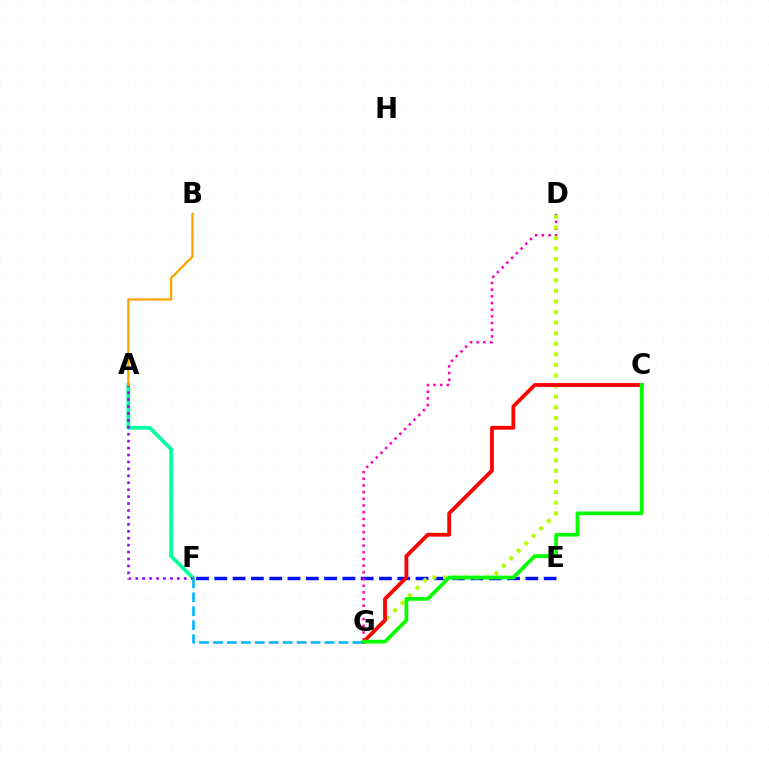{('A', 'F'): [{'color': '#00ff9d', 'line_style': 'solid', 'thickness': 2.66}, {'color': '#9b00ff', 'line_style': 'dotted', 'thickness': 1.88}], ('E', 'F'): [{'color': '#0010ff', 'line_style': 'dashed', 'thickness': 2.49}], ('D', 'G'): [{'color': '#ff00bd', 'line_style': 'dotted', 'thickness': 1.82}, {'color': '#b3ff00', 'line_style': 'dotted', 'thickness': 2.88}], ('F', 'G'): [{'color': '#00b5ff', 'line_style': 'dashed', 'thickness': 1.89}], ('C', 'G'): [{'color': '#ff0000', 'line_style': 'solid', 'thickness': 2.74}, {'color': '#08ff00', 'line_style': 'solid', 'thickness': 2.7}], ('A', 'B'): [{'color': '#ffa500', 'line_style': 'solid', 'thickness': 1.66}]}